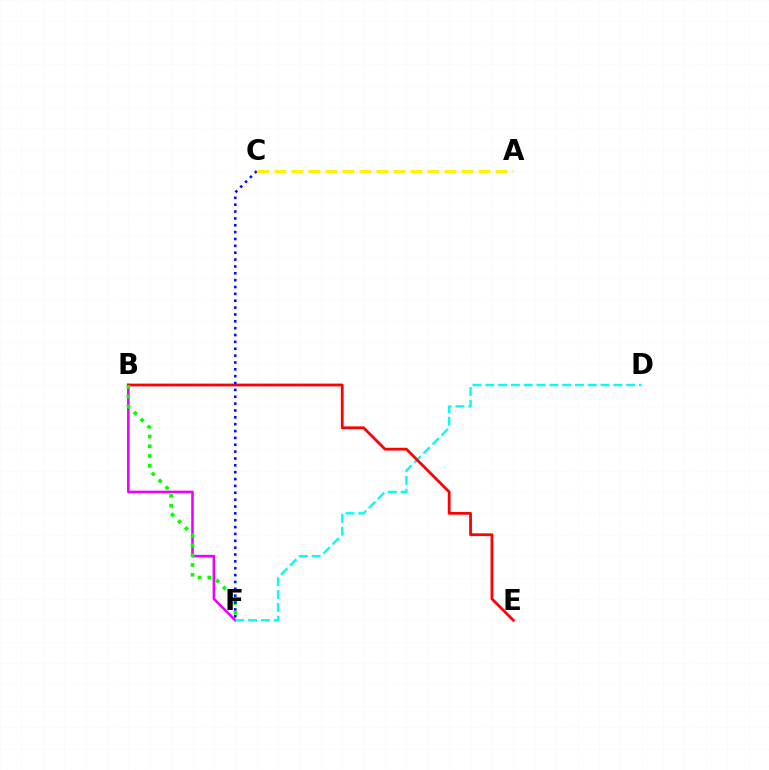{('B', 'F'): [{'color': '#ee00ff', 'line_style': 'solid', 'thickness': 1.87}, {'color': '#08ff00', 'line_style': 'dotted', 'thickness': 2.65}], ('D', 'F'): [{'color': '#00fff6', 'line_style': 'dashed', 'thickness': 1.74}], ('B', 'E'): [{'color': '#ff0000', 'line_style': 'solid', 'thickness': 2.01}], ('C', 'F'): [{'color': '#0010ff', 'line_style': 'dotted', 'thickness': 1.86}], ('A', 'C'): [{'color': '#fcf500', 'line_style': 'dashed', 'thickness': 2.31}]}